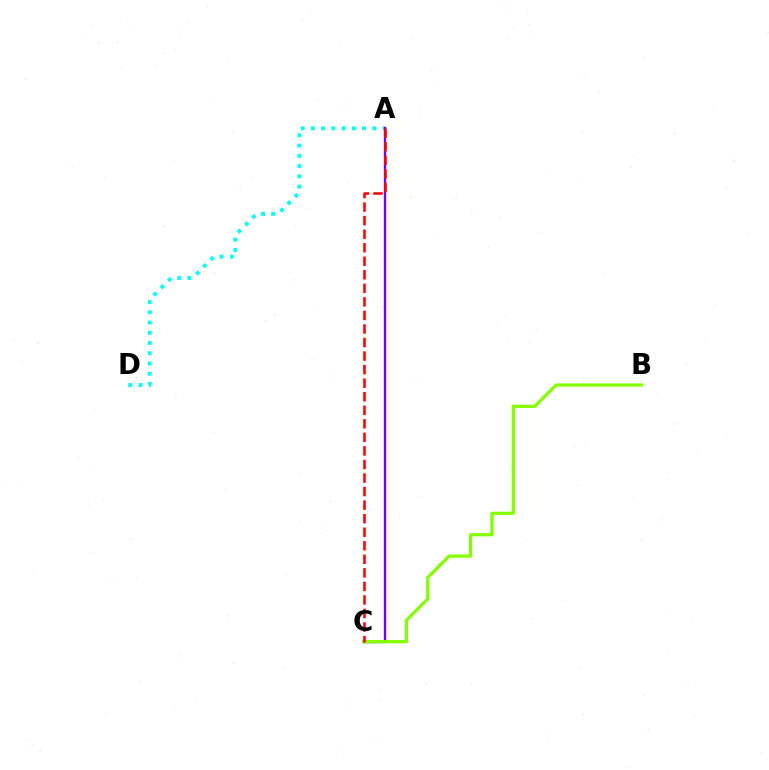{('A', 'D'): [{'color': '#00fff6', 'line_style': 'dotted', 'thickness': 2.78}], ('A', 'C'): [{'color': '#7200ff', 'line_style': 'solid', 'thickness': 1.71}, {'color': '#ff0000', 'line_style': 'dashed', 'thickness': 1.84}], ('B', 'C'): [{'color': '#84ff00', 'line_style': 'solid', 'thickness': 2.32}]}